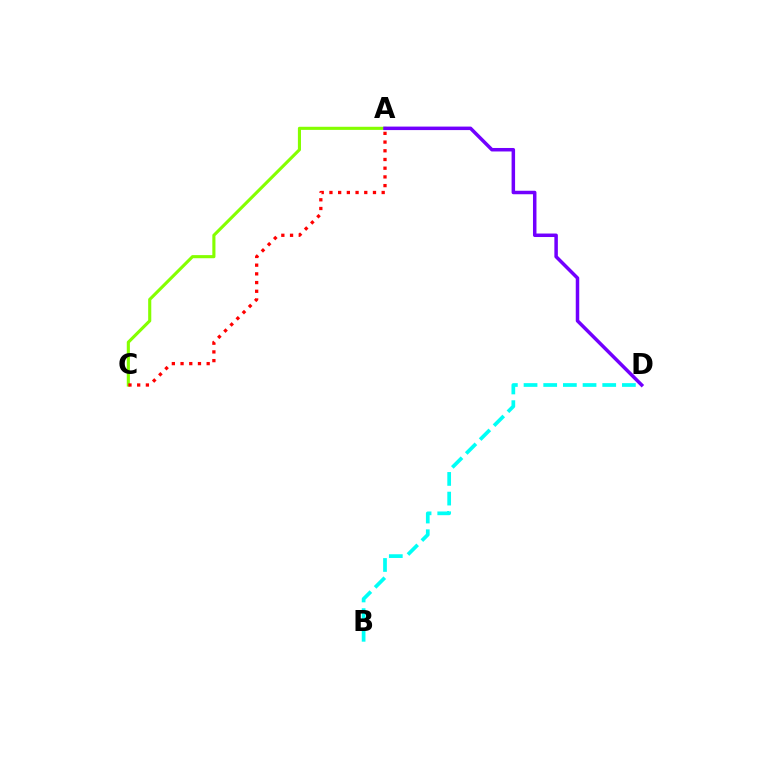{('A', 'C'): [{'color': '#84ff00', 'line_style': 'solid', 'thickness': 2.24}, {'color': '#ff0000', 'line_style': 'dotted', 'thickness': 2.37}], ('B', 'D'): [{'color': '#00fff6', 'line_style': 'dashed', 'thickness': 2.67}], ('A', 'D'): [{'color': '#7200ff', 'line_style': 'solid', 'thickness': 2.52}]}